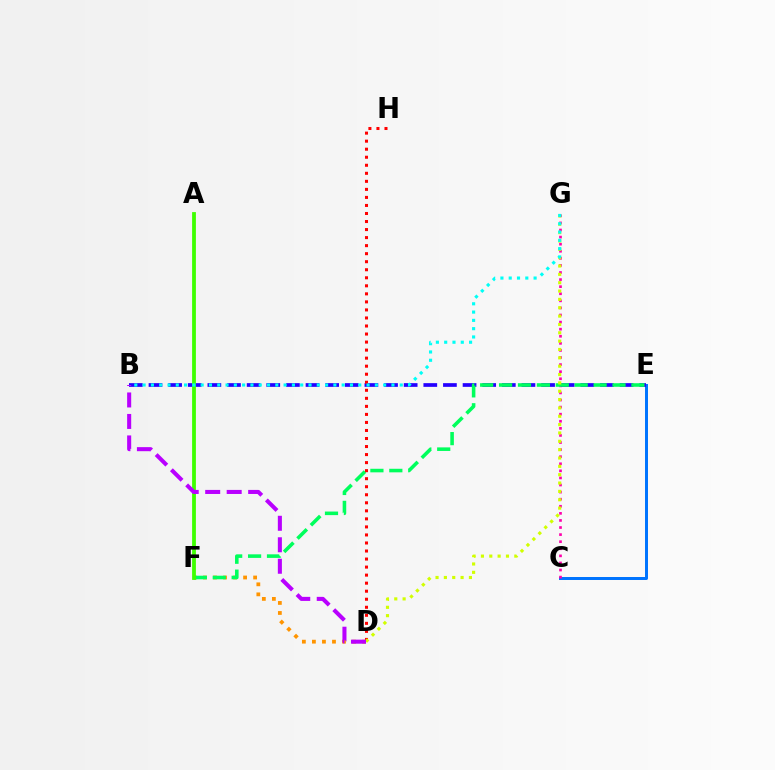{('C', 'E'): [{'color': '#0074ff', 'line_style': 'solid', 'thickness': 2.14}], ('C', 'G'): [{'color': '#ff00ac', 'line_style': 'dotted', 'thickness': 1.92}], ('B', 'E'): [{'color': '#2500ff', 'line_style': 'dashed', 'thickness': 2.67}], ('D', 'F'): [{'color': '#ff9400', 'line_style': 'dotted', 'thickness': 2.73}], ('E', 'F'): [{'color': '#00ff5c', 'line_style': 'dashed', 'thickness': 2.57}], ('D', 'H'): [{'color': '#ff0000', 'line_style': 'dotted', 'thickness': 2.18}], ('A', 'F'): [{'color': '#3dff00', 'line_style': 'solid', 'thickness': 2.73}], ('D', 'G'): [{'color': '#d1ff00', 'line_style': 'dotted', 'thickness': 2.27}], ('B', 'G'): [{'color': '#00fff6', 'line_style': 'dotted', 'thickness': 2.25}], ('B', 'D'): [{'color': '#b900ff', 'line_style': 'dashed', 'thickness': 2.92}]}